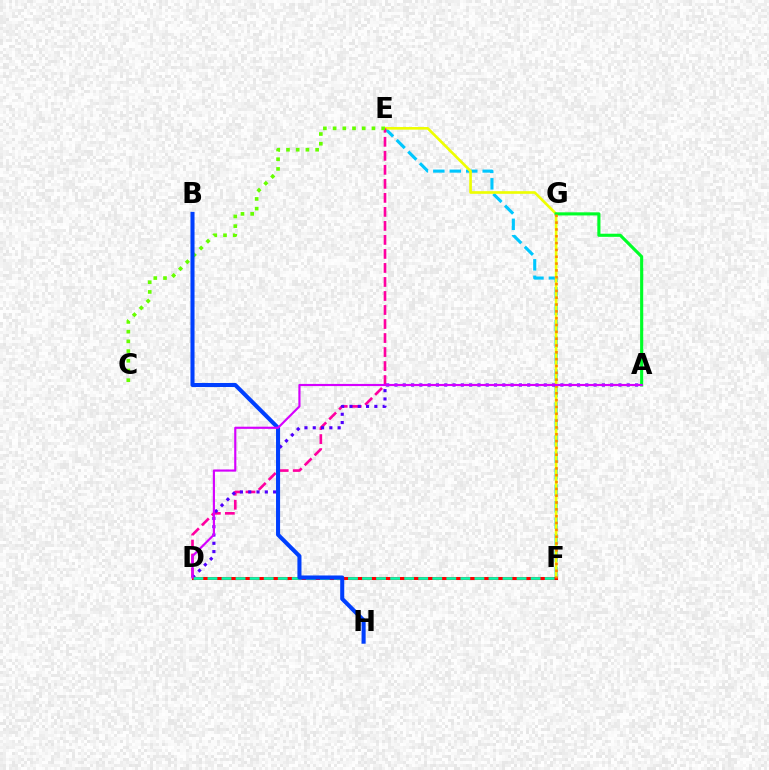{('E', 'F'): [{'color': '#00c7ff', 'line_style': 'dashed', 'thickness': 2.24}, {'color': '#eeff00', 'line_style': 'solid', 'thickness': 1.9}], ('D', 'E'): [{'color': '#ff00a0', 'line_style': 'dashed', 'thickness': 1.9}], ('C', 'E'): [{'color': '#66ff00', 'line_style': 'dotted', 'thickness': 2.64}], ('A', 'G'): [{'color': '#00ff27', 'line_style': 'solid', 'thickness': 2.25}], ('A', 'D'): [{'color': '#4f00ff', 'line_style': 'dotted', 'thickness': 2.25}, {'color': '#d600ff', 'line_style': 'solid', 'thickness': 1.55}], ('D', 'F'): [{'color': '#ff0000', 'line_style': 'solid', 'thickness': 2.18}, {'color': '#00ffaf', 'line_style': 'dashed', 'thickness': 1.91}], ('B', 'H'): [{'color': '#003fff', 'line_style': 'solid', 'thickness': 2.92}], ('F', 'G'): [{'color': '#ff8800', 'line_style': 'dotted', 'thickness': 1.85}]}